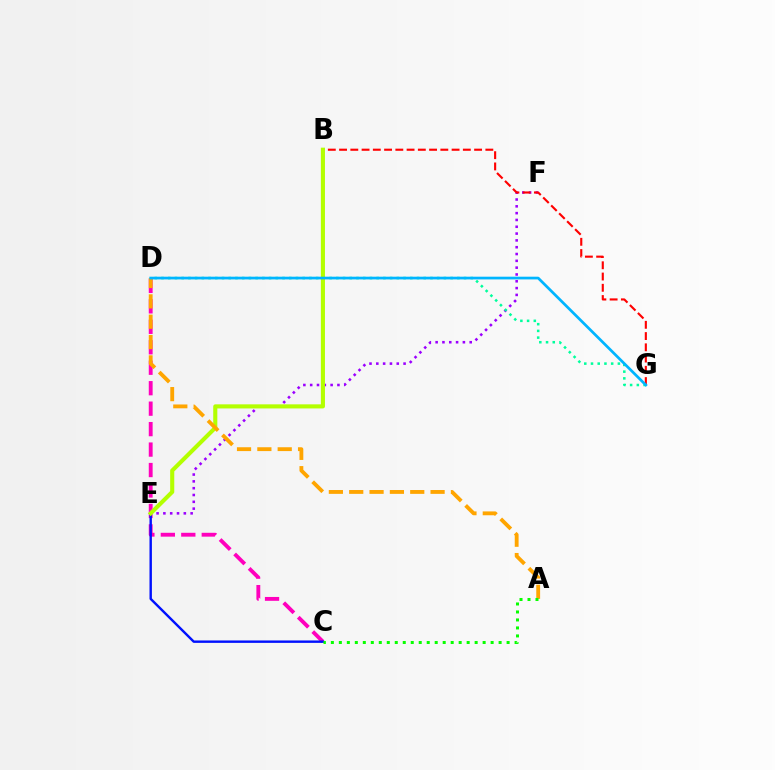{('E', 'F'): [{'color': '#9b00ff', 'line_style': 'dotted', 'thickness': 1.85}], ('B', 'G'): [{'color': '#ff0000', 'line_style': 'dashed', 'thickness': 1.53}], ('C', 'D'): [{'color': '#ff00bd', 'line_style': 'dashed', 'thickness': 2.78}], ('C', 'E'): [{'color': '#0010ff', 'line_style': 'solid', 'thickness': 1.74}], ('D', 'G'): [{'color': '#00ff9d', 'line_style': 'dotted', 'thickness': 1.83}, {'color': '#00b5ff', 'line_style': 'solid', 'thickness': 1.95}], ('B', 'E'): [{'color': '#b3ff00', 'line_style': 'solid', 'thickness': 2.95}], ('A', 'D'): [{'color': '#ffa500', 'line_style': 'dashed', 'thickness': 2.76}], ('A', 'C'): [{'color': '#08ff00', 'line_style': 'dotted', 'thickness': 2.17}]}